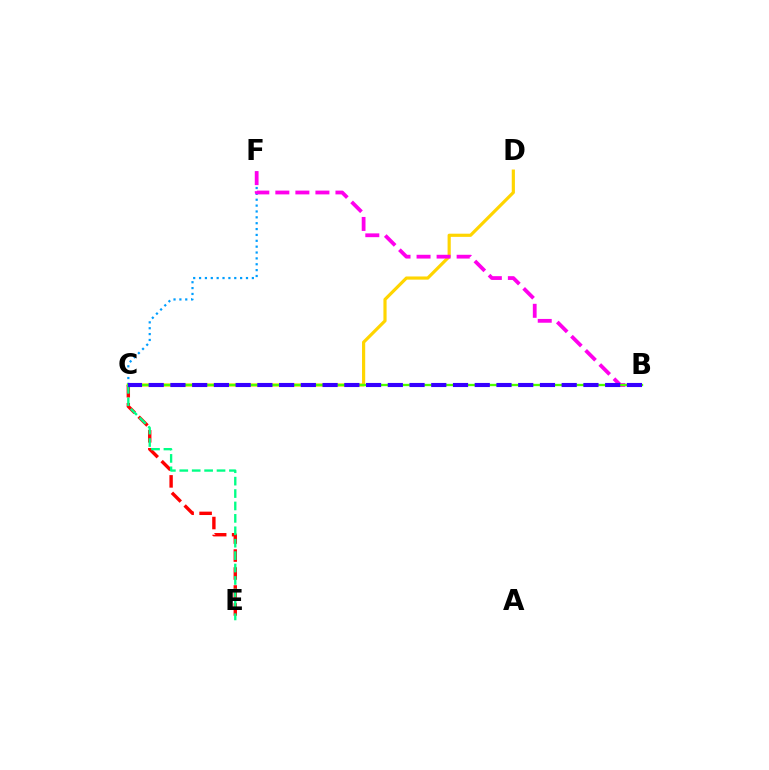{('C', 'D'): [{'color': '#ffd500', 'line_style': 'solid', 'thickness': 2.28}], ('C', 'F'): [{'color': '#009eff', 'line_style': 'dotted', 'thickness': 1.59}], ('B', 'F'): [{'color': '#ff00ed', 'line_style': 'dashed', 'thickness': 2.72}], ('C', 'E'): [{'color': '#ff0000', 'line_style': 'dashed', 'thickness': 2.44}, {'color': '#00ff86', 'line_style': 'dashed', 'thickness': 1.69}], ('B', 'C'): [{'color': '#4fff00', 'line_style': 'solid', 'thickness': 1.67}, {'color': '#3700ff', 'line_style': 'dashed', 'thickness': 2.95}]}